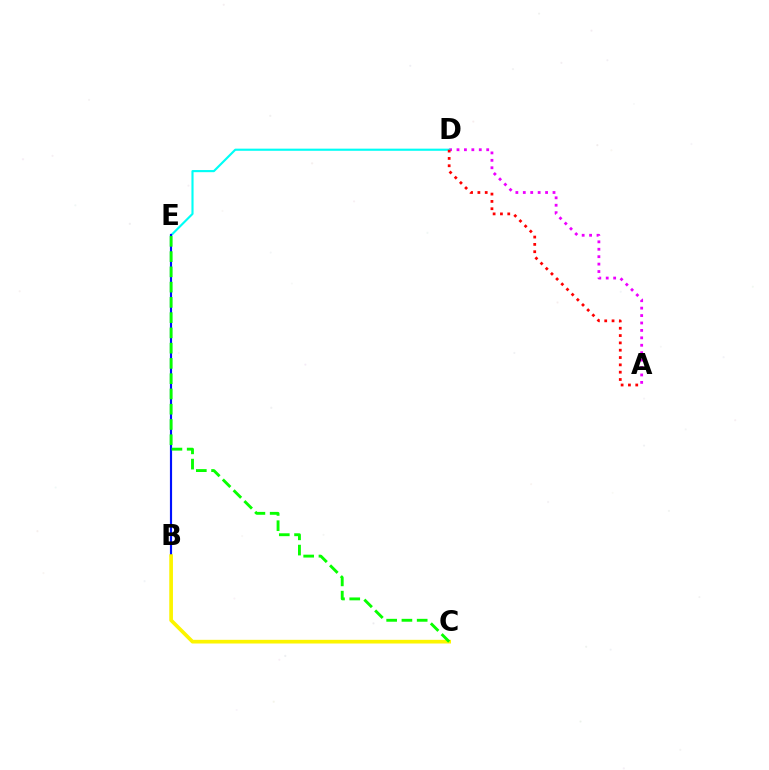{('A', 'D'): [{'color': '#ee00ff', 'line_style': 'dotted', 'thickness': 2.02}, {'color': '#ff0000', 'line_style': 'dotted', 'thickness': 1.99}], ('D', 'E'): [{'color': '#00fff6', 'line_style': 'solid', 'thickness': 1.54}], ('B', 'E'): [{'color': '#0010ff', 'line_style': 'solid', 'thickness': 1.56}], ('B', 'C'): [{'color': '#fcf500', 'line_style': 'solid', 'thickness': 2.65}], ('C', 'E'): [{'color': '#08ff00', 'line_style': 'dashed', 'thickness': 2.07}]}